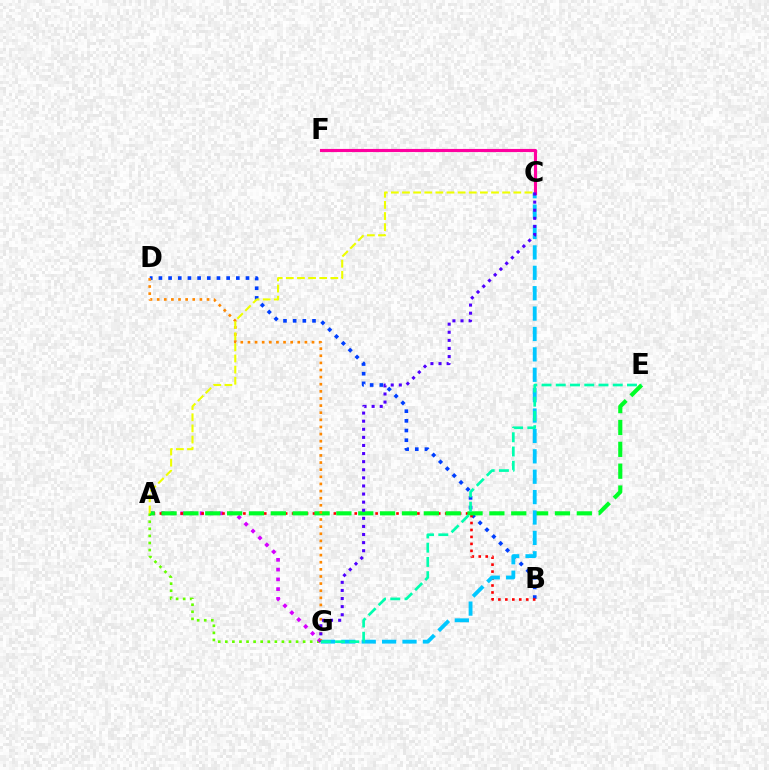{('B', 'D'): [{'color': '#003fff', 'line_style': 'dotted', 'thickness': 2.63}], ('A', 'G'): [{'color': '#66ff00', 'line_style': 'dotted', 'thickness': 1.92}, {'color': '#d600ff', 'line_style': 'dotted', 'thickness': 2.66}], ('A', 'B'): [{'color': '#ff0000', 'line_style': 'dotted', 'thickness': 1.89}], ('A', 'E'): [{'color': '#00ff27', 'line_style': 'dashed', 'thickness': 2.97}], ('C', 'G'): [{'color': '#00c7ff', 'line_style': 'dashed', 'thickness': 2.77}, {'color': '#4f00ff', 'line_style': 'dotted', 'thickness': 2.2}], ('D', 'G'): [{'color': '#ff8800', 'line_style': 'dotted', 'thickness': 1.93}], ('C', 'F'): [{'color': '#ff00a0', 'line_style': 'solid', 'thickness': 2.26}], ('A', 'C'): [{'color': '#eeff00', 'line_style': 'dashed', 'thickness': 1.51}], ('E', 'G'): [{'color': '#00ffaf', 'line_style': 'dashed', 'thickness': 1.93}]}